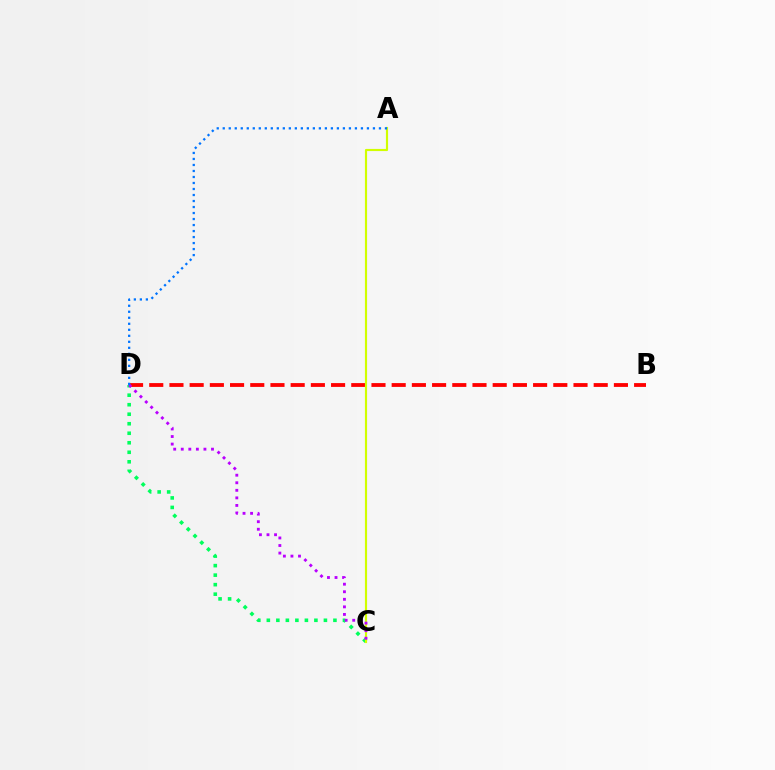{('C', 'D'): [{'color': '#00ff5c', 'line_style': 'dotted', 'thickness': 2.59}, {'color': '#b900ff', 'line_style': 'dotted', 'thickness': 2.05}], ('B', 'D'): [{'color': '#ff0000', 'line_style': 'dashed', 'thickness': 2.74}], ('A', 'C'): [{'color': '#d1ff00', 'line_style': 'solid', 'thickness': 1.55}], ('A', 'D'): [{'color': '#0074ff', 'line_style': 'dotted', 'thickness': 1.63}]}